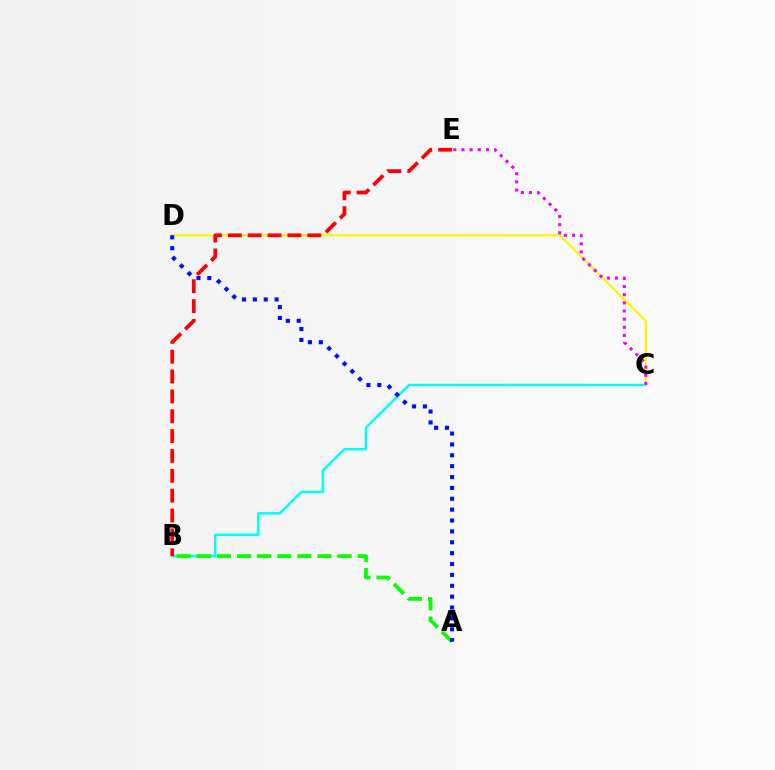{('B', 'C'): [{'color': '#00fff6', 'line_style': 'solid', 'thickness': 1.79}], ('C', 'D'): [{'color': '#fcf500', 'line_style': 'solid', 'thickness': 1.57}], ('B', 'E'): [{'color': '#ff0000', 'line_style': 'dashed', 'thickness': 2.7}], ('A', 'B'): [{'color': '#08ff00', 'line_style': 'dashed', 'thickness': 2.73}], ('C', 'E'): [{'color': '#ee00ff', 'line_style': 'dotted', 'thickness': 2.21}], ('A', 'D'): [{'color': '#0010ff', 'line_style': 'dotted', 'thickness': 2.95}]}